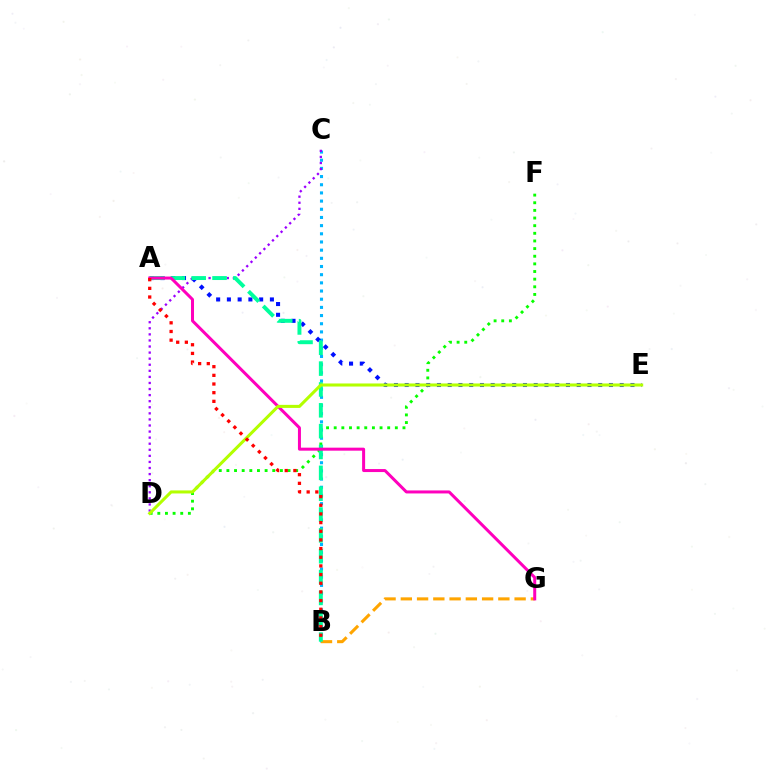{('B', 'C'): [{'color': '#00b5ff', 'line_style': 'dotted', 'thickness': 2.22}], ('D', 'F'): [{'color': '#08ff00', 'line_style': 'dotted', 'thickness': 2.08}], ('C', 'D'): [{'color': '#9b00ff', 'line_style': 'dotted', 'thickness': 1.65}], ('A', 'E'): [{'color': '#0010ff', 'line_style': 'dotted', 'thickness': 2.92}], ('B', 'G'): [{'color': '#ffa500', 'line_style': 'dashed', 'thickness': 2.21}], ('A', 'B'): [{'color': '#00ff9d', 'line_style': 'dashed', 'thickness': 2.83}, {'color': '#ff0000', 'line_style': 'dotted', 'thickness': 2.35}], ('A', 'G'): [{'color': '#ff00bd', 'line_style': 'solid', 'thickness': 2.17}], ('D', 'E'): [{'color': '#b3ff00', 'line_style': 'solid', 'thickness': 2.2}]}